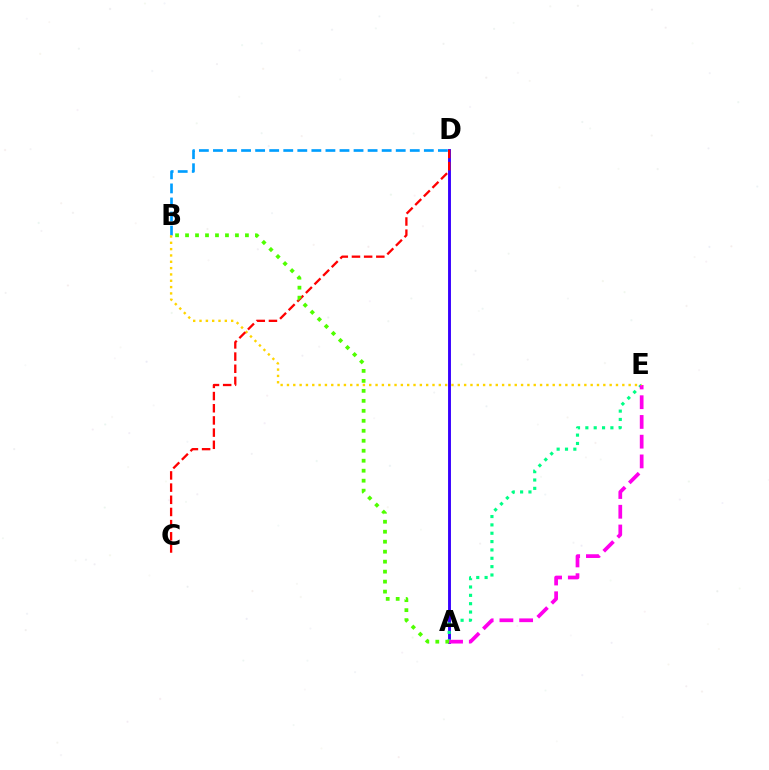{('A', 'D'): [{'color': '#3700ff', 'line_style': 'solid', 'thickness': 2.08}], ('A', 'E'): [{'color': '#00ff86', 'line_style': 'dotted', 'thickness': 2.27}, {'color': '#ff00ed', 'line_style': 'dashed', 'thickness': 2.68}], ('B', 'D'): [{'color': '#009eff', 'line_style': 'dashed', 'thickness': 1.91}], ('B', 'E'): [{'color': '#ffd500', 'line_style': 'dotted', 'thickness': 1.72}], ('C', 'D'): [{'color': '#ff0000', 'line_style': 'dashed', 'thickness': 1.65}], ('A', 'B'): [{'color': '#4fff00', 'line_style': 'dotted', 'thickness': 2.71}]}